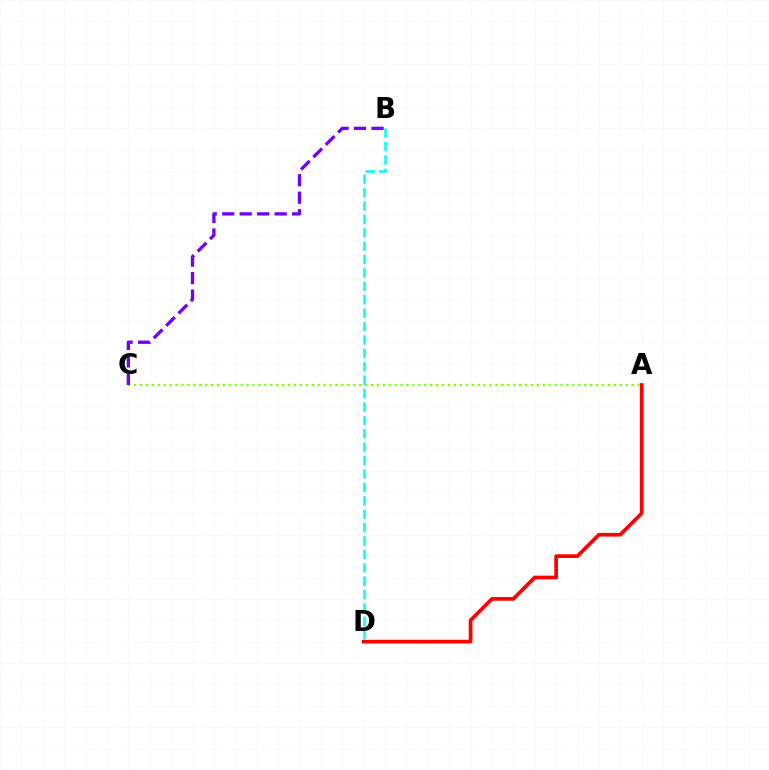{('A', 'D'): [{'color': '#ff0000', 'line_style': 'solid', 'thickness': 2.67}], ('A', 'C'): [{'color': '#84ff00', 'line_style': 'dotted', 'thickness': 1.61}], ('B', 'C'): [{'color': '#7200ff', 'line_style': 'dashed', 'thickness': 2.38}], ('B', 'D'): [{'color': '#00fff6', 'line_style': 'dashed', 'thickness': 1.82}]}